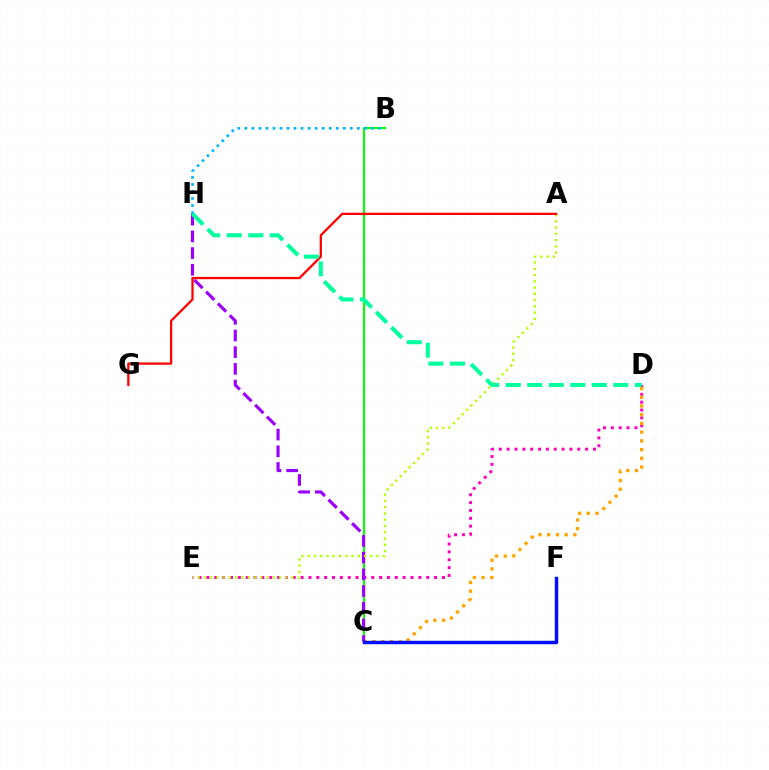{('D', 'E'): [{'color': '#ff00bd', 'line_style': 'dotted', 'thickness': 2.13}], ('B', 'C'): [{'color': '#08ff00', 'line_style': 'solid', 'thickness': 1.52}], ('C', 'D'): [{'color': '#ffa500', 'line_style': 'dotted', 'thickness': 2.37}], ('C', 'H'): [{'color': '#9b00ff', 'line_style': 'dashed', 'thickness': 2.27}], ('B', 'H'): [{'color': '#00b5ff', 'line_style': 'dotted', 'thickness': 1.91}], ('A', 'E'): [{'color': '#b3ff00', 'line_style': 'dotted', 'thickness': 1.7}], ('A', 'G'): [{'color': '#ff0000', 'line_style': 'solid', 'thickness': 1.64}], ('C', 'F'): [{'color': '#0010ff', 'line_style': 'solid', 'thickness': 2.47}], ('D', 'H'): [{'color': '#00ff9d', 'line_style': 'dashed', 'thickness': 2.93}]}